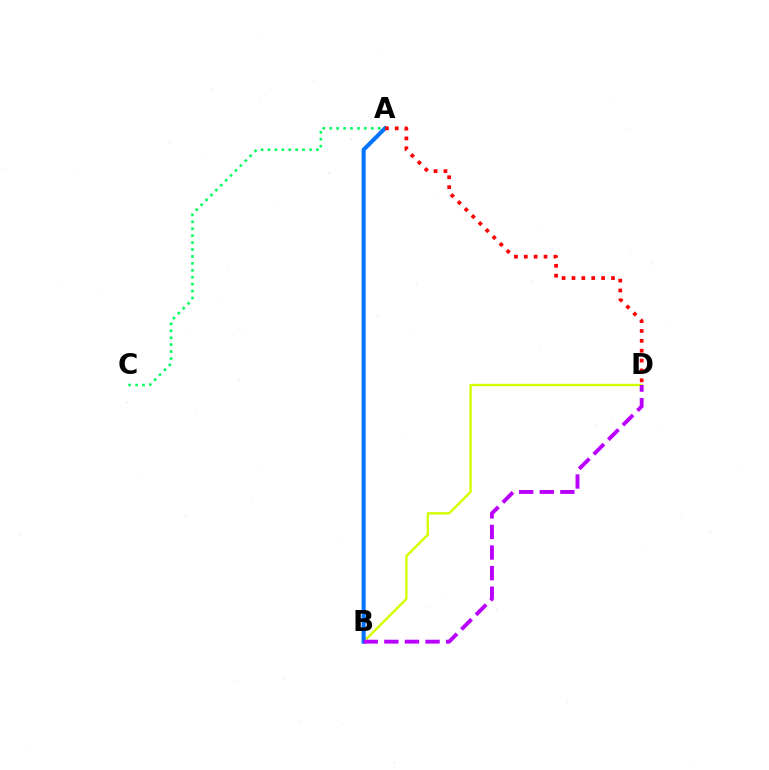{('B', 'D'): [{'color': '#d1ff00', 'line_style': 'solid', 'thickness': 1.7}, {'color': '#b900ff', 'line_style': 'dashed', 'thickness': 2.8}], ('A', 'B'): [{'color': '#0074ff', 'line_style': 'solid', 'thickness': 2.91}], ('A', 'D'): [{'color': '#ff0000', 'line_style': 'dotted', 'thickness': 2.68}], ('A', 'C'): [{'color': '#00ff5c', 'line_style': 'dotted', 'thickness': 1.88}]}